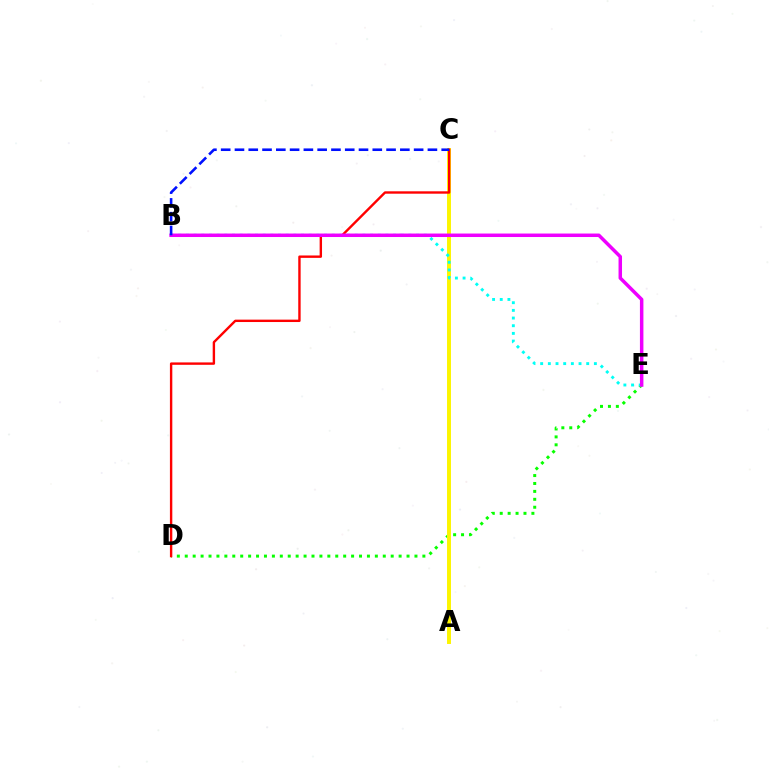{('D', 'E'): [{'color': '#08ff00', 'line_style': 'dotted', 'thickness': 2.15}], ('A', 'C'): [{'color': '#fcf500', 'line_style': 'solid', 'thickness': 2.84}], ('C', 'D'): [{'color': '#ff0000', 'line_style': 'solid', 'thickness': 1.72}], ('B', 'E'): [{'color': '#00fff6', 'line_style': 'dotted', 'thickness': 2.08}, {'color': '#ee00ff', 'line_style': 'solid', 'thickness': 2.51}], ('B', 'C'): [{'color': '#0010ff', 'line_style': 'dashed', 'thickness': 1.87}]}